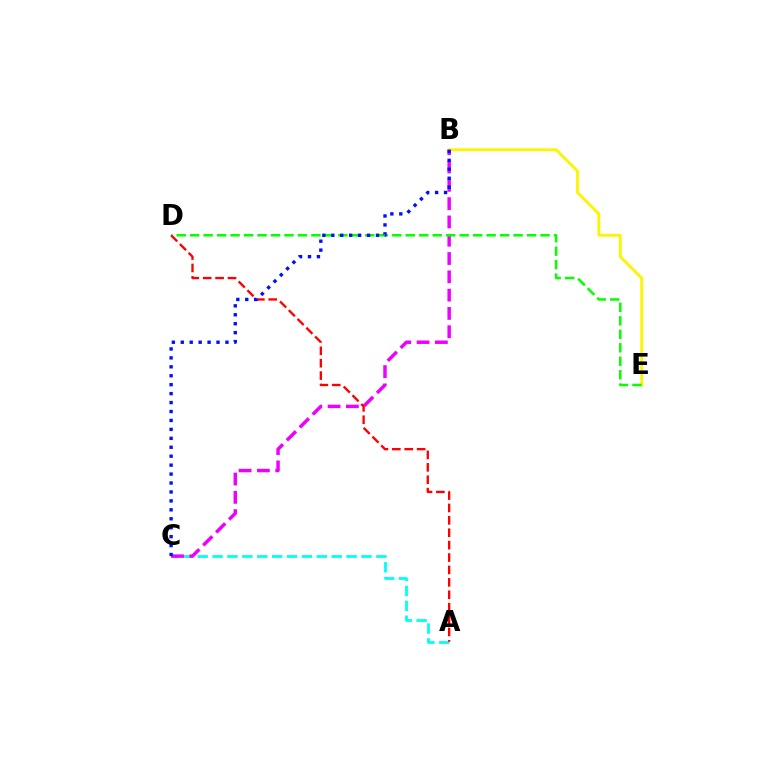{('A', 'C'): [{'color': '#00fff6', 'line_style': 'dashed', 'thickness': 2.02}], ('B', 'E'): [{'color': '#fcf500', 'line_style': 'solid', 'thickness': 2.06}], ('B', 'C'): [{'color': '#ee00ff', 'line_style': 'dashed', 'thickness': 2.49}, {'color': '#0010ff', 'line_style': 'dotted', 'thickness': 2.43}], ('D', 'E'): [{'color': '#08ff00', 'line_style': 'dashed', 'thickness': 1.83}], ('A', 'D'): [{'color': '#ff0000', 'line_style': 'dashed', 'thickness': 1.68}]}